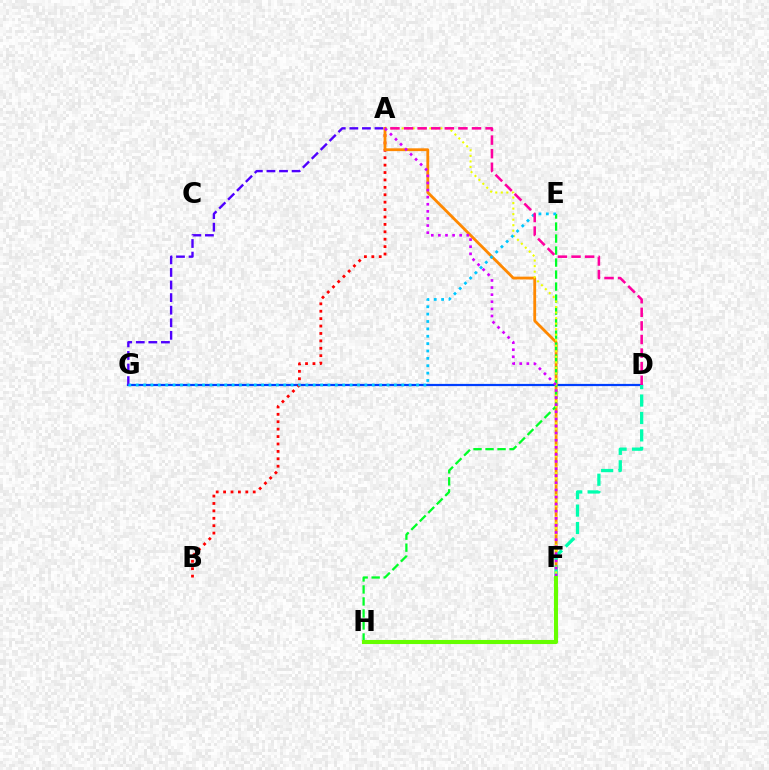{('D', 'G'): [{'color': '#003fff', 'line_style': 'solid', 'thickness': 1.6}], ('A', 'G'): [{'color': '#4f00ff', 'line_style': 'dashed', 'thickness': 1.71}], ('A', 'B'): [{'color': '#ff0000', 'line_style': 'dotted', 'thickness': 2.01}], ('A', 'F'): [{'color': '#ff8800', 'line_style': 'solid', 'thickness': 2.02}, {'color': '#eeff00', 'line_style': 'dotted', 'thickness': 1.5}, {'color': '#d600ff', 'line_style': 'dotted', 'thickness': 1.93}], ('E', 'H'): [{'color': '#00ff27', 'line_style': 'dashed', 'thickness': 1.63}], ('D', 'F'): [{'color': '#00ffaf', 'line_style': 'dashed', 'thickness': 2.37}], ('E', 'G'): [{'color': '#00c7ff', 'line_style': 'dotted', 'thickness': 2.0}], ('A', 'D'): [{'color': '#ff00a0', 'line_style': 'dashed', 'thickness': 1.85}], ('F', 'H'): [{'color': '#66ff00', 'line_style': 'solid', 'thickness': 2.94}]}